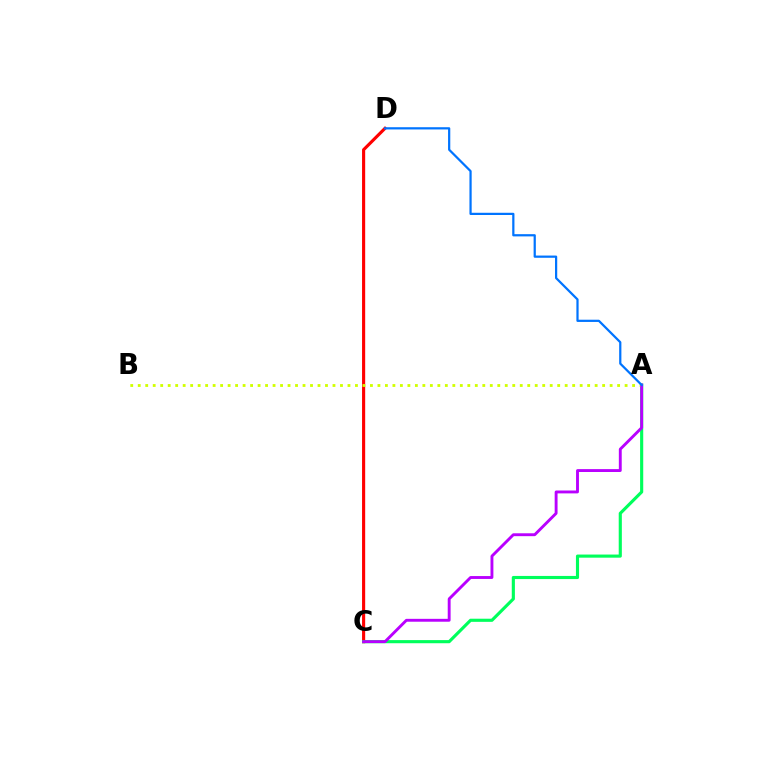{('C', 'D'): [{'color': '#ff0000', 'line_style': 'solid', 'thickness': 2.25}], ('A', 'C'): [{'color': '#00ff5c', 'line_style': 'solid', 'thickness': 2.25}, {'color': '#b900ff', 'line_style': 'solid', 'thickness': 2.08}], ('A', 'B'): [{'color': '#d1ff00', 'line_style': 'dotted', 'thickness': 2.04}], ('A', 'D'): [{'color': '#0074ff', 'line_style': 'solid', 'thickness': 1.6}]}